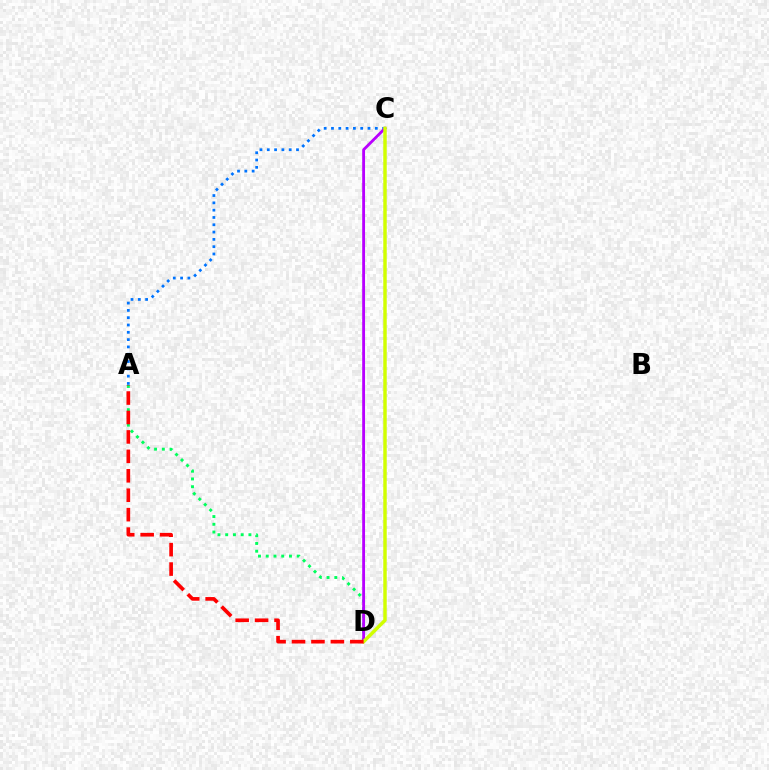{('A', 'C'): [{'color': '#0074ff', 'line_style': 'dotted', 'thickness': 1.99}], ('A', 'D'): [{'color': '#00ff5c', 'line_style': 'dotted', 'thickness': 2.1}, {'color': '#ff0000', 'line_style': 'dashed', 'thickness': 2.64}], ('C', 'D'): [{'color': '#b900ff', 'line_style': 'solid', 'thickness': 2.04}, {'color': '#d1ff00', 'line_style': 'solid', 'thickness': 2.48}]}